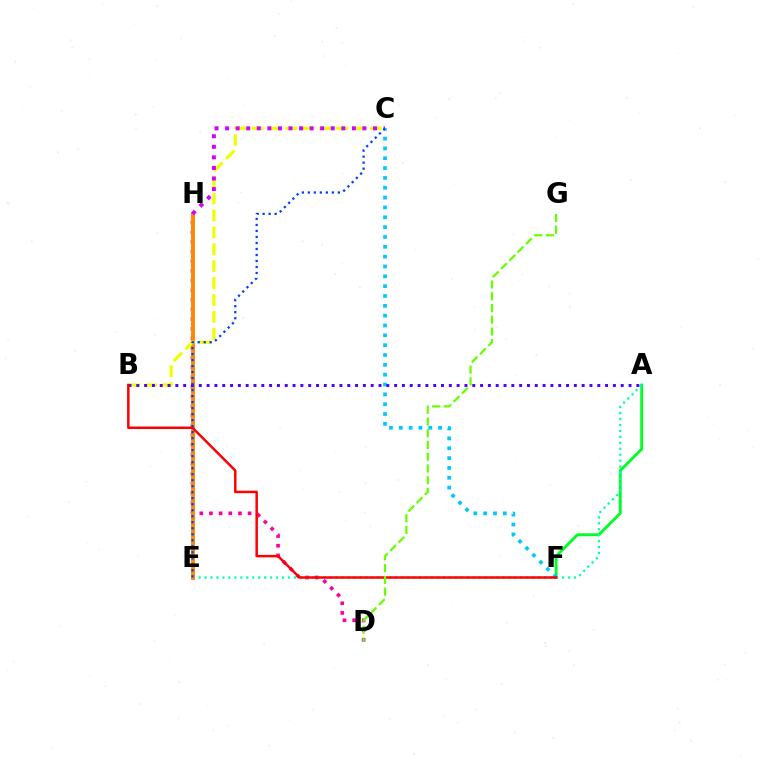{('D', 'H'): [{'color': '#ff00a0', 'line_style': 'dotted', 'thickness': 2.63}], ('A', 'F'): [{'color': '#00ff27', 'line_style': 'solid', 'thickness': 2.08}], ('A', 'E'): [{'color': '#00ffaf', 'line_style': 'dotted', 'thickness': 1.62}], ('E', 'H'): [{'color': '#ff8800', 'line_style': 'solid', 'thickness': 2.8}], ('B', 'C'): [{'color': '#eeff00', 'line_style': 'dashed', 'thickness': 2.3}], ('C', 'F'): [{'color': '#00c7ff', 'line_style': 'dotted', 'thickness': 2.67}], ('A', 'B'): [{'color': '#4f00ff', 'line_style': 'dotted', 'thickness': 2.12}], ('C', 'H'): [{'color': '#d600ff', 'line_style': 'dotted', 'thickness': 2.87}], ('B', 'F'): [{'color': '#ff0000', 'line_style': 'solid', 'thickness': 1.79}], ('D', 'G'): [{'color': '#66ff00', 'line_style': 'dashed', 'thickness': 1.59}], ('C', 'E'): [{'color': '#003fff', 'line_style': 'dotted', 'thickness': 1.63}]}